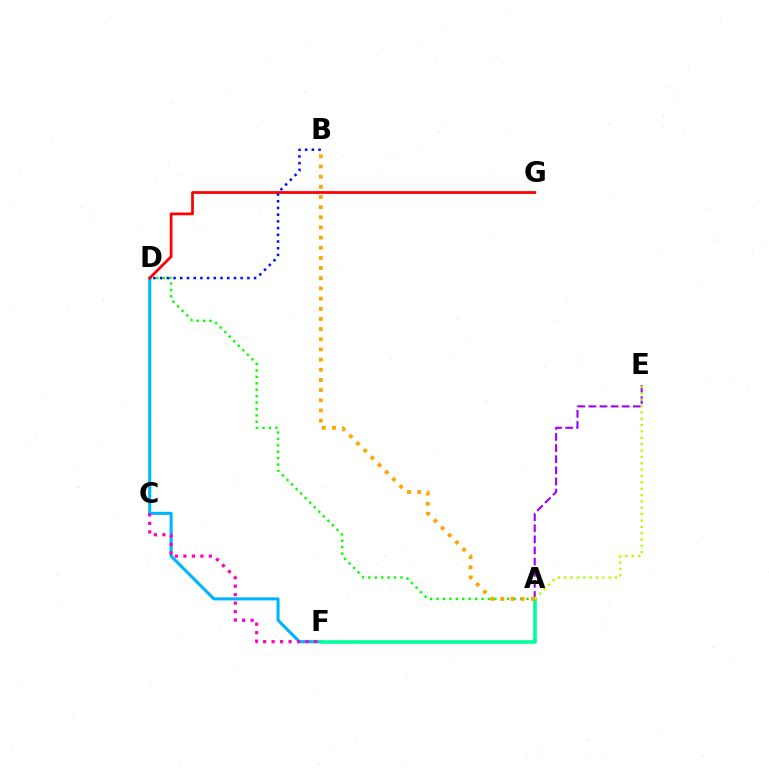{('A', 'E'): [{'color': '#9b00ff', 'line_style': 'dashed', 'thickness': 1.51}, {'color': '#b3ff00', 'line_style': 'dotted', 'thickness': 1.73}], ('D', 'F'): [{'color': '#00b5ff', 'line_style': 'solid', 'thickness': 2.22}], ('A', 'F'): [{'color': '#00ff9d', 'line_style': 'solid', 'thickness': 2.62}], ('A', 'D'): [{'color': '#08ff00', 'line_style': 'dotted', 'thickness': 1.74}], ('D', 'G'): [{'color': '#ff0000', 'line_style': 'solid', 'thickness': 1.99}], ('B', 'D'): [{'color': '#0010ff', 'line_style': 'dotted', 'thickness': 1.82}], ('A', 'B'): [{'color': '#ffa500', 'line_style': 'dotted', 'thickness': 2.76}], ('C', 'F'): [{'color': '#ff00bd', 'line_style': 'dotted', 'thickness': 2.31}]}